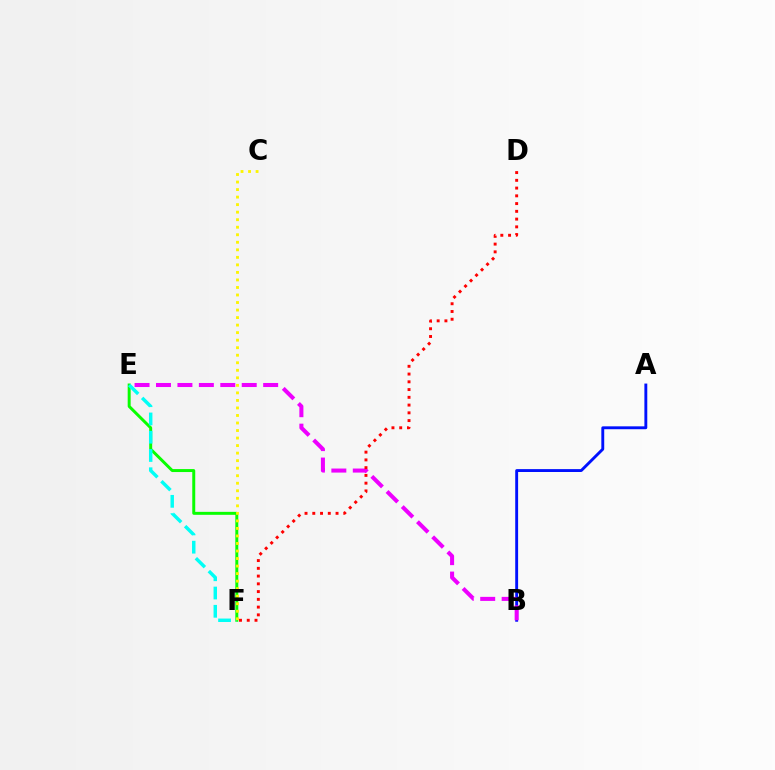{('E', 'F'): [{'color': '#08ff00', 'line_style': 'solid', 'thickness': 2.14}, {'color': '#00fff6', 'line_style': 'dashed', 'thickness': 2.48}], ('A', 'B'): [{'color': '#0010ff', 'line_style': 'solid', 'thickness': 2.08}], ('B', 'E'): [{'color': '#ee00ff', 'line_style': 'dashed', 'thickness': 2.91}], ('C', 'F'): [{'color': '#fcf500', 'line_style': 'dotted', 'thickness': 2.05}], ('D', 'F'): [{'color': '#ff0000', 'line_style': 'dotted', 'thickness': 2.11}]}